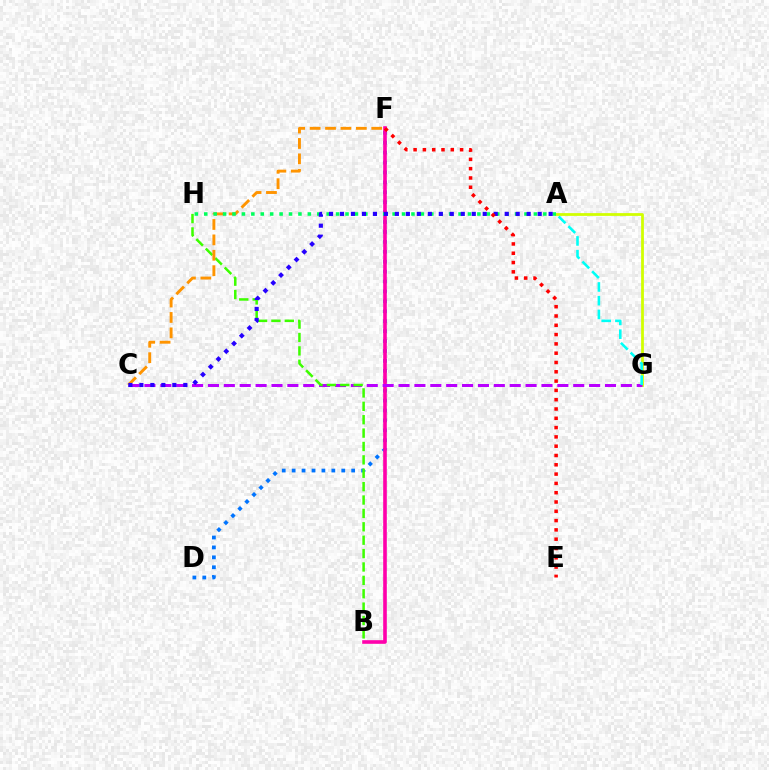{('A', 'G'): [{'color': '#d1ff00', 'line_style': 'solid', 'thickness': 2.0}, {'color': '#00fff6', 'line_style': 'dashed', 'thickness': 1.86}], ('D', 'F'): [{'color': '#0074ff', 'line_style': 'dotted', 'thickness': 2.7}], ('B', 'F'): [{'color': '#ff00ac', 'line_style': 'solid', 'thickness': 2.6}], ('C', 'G'): [{'color': '#b900ff', 'line_style': 'dashed', 'thickness': 2.16}], ('B', 'H'): [{'color': '#3dff00', 'line_style': 'dashed', 'thickness': 1.82}], ('C', 'F'): [{'color': '#ff9400', 'line_style': 'dashed', 'thickness': 2.09}], ('A', 'H'): [{'color': '#00ff5c', 'line_style': 'dotted', 'thickness': 2.56}], ('A', 'C'): [{'color': '#2500ff', 'line_style': 'dotted', 'thickness': 2.98}], ('E', 'F'): [{'color': '#ff0000', 'line_style': 'dotted', 'thickness': 2.53}]}